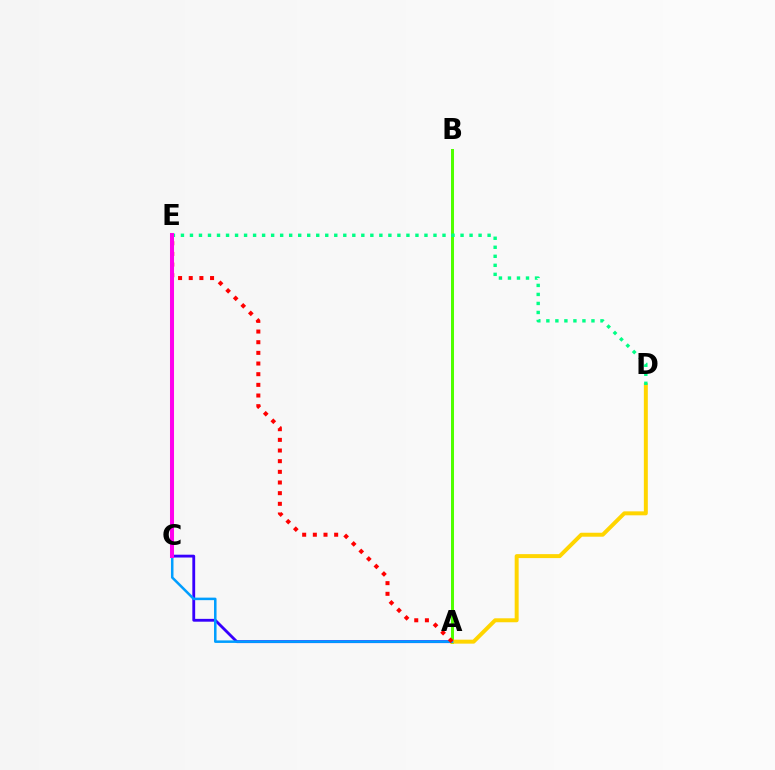{('A', 'B'): [{'color': '#4fff00', 'line_style': 'solid', 'thickness': 2.17}], ('A', 'C'): [{'color': '#3700ff', 'line_style': 'solid', 'thickness': 2.03}, {'color': '#009eff', 'line_style': 'solid', 'thickness': 1.82}], ('A', 'D'): [{'color': '#ffd500', 'line_style': 'solid', 'thickness': 2.85}], ('A', 'E'): [{'color': '#ff0000', 'line_style': 'dotted', 'thickness': 2.9}], ('D', 'E'): [{'color': '#00ff86', 'line_style': 'dotted', 'thickness': 2.45}], ('C', 'E'): [{'color': '#ff00ed', 'line_style': 'solid', 'thickness': 2.9}]}